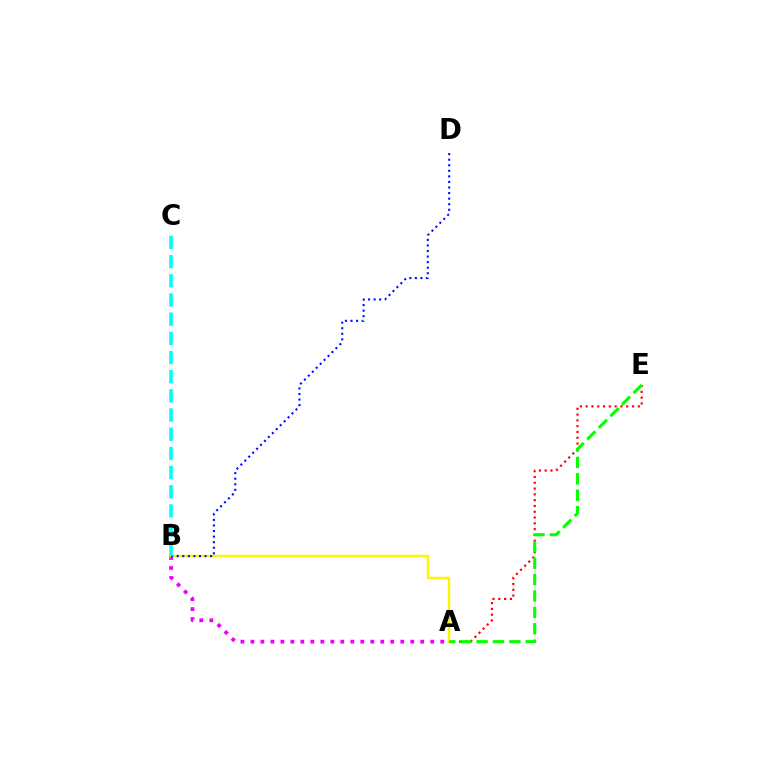{('A', 'E'): [{'color': '#ff0000', 'line_style': 'dotted', 'thickness': 1.57}, {'color': '#08ff00', 'line_style': 'dashed', 'thickness': 2.23}], ('A', 'B'): [{'color': '#ee00ff', 'line_style': 'dotted', 'thickness': 2.71}, {'color': '#fcf500', 'line_style': 'solid', 'thickness': 1.74}], ('B', 'D'): [{'color': '#0010ff', 'line_style': 'dotted', 'thickness': 1.51}], ('B', 'C'): [{'color': '#00fff6', 'line_style': 'dashed', 'thickness': 2.61}]}